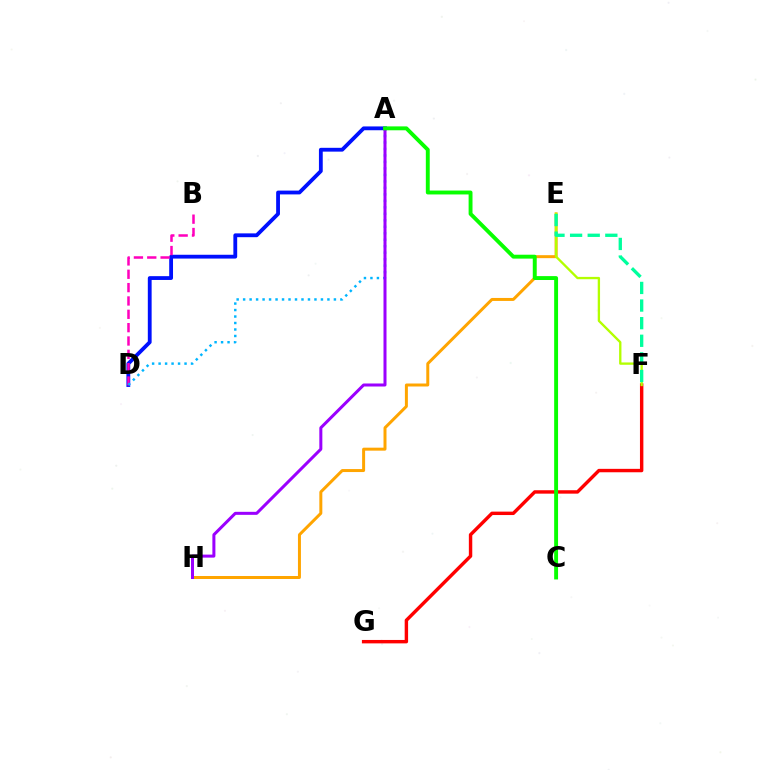{('A', 'D'): [{'color': '#0010ff', 'line_style': 'solid', 'thickness': 2.74}, {'color': '#00b5ff', 'line_style': 'dotted', 'thickness': 1.76}], ('E', 'H'): [{'color': '#ffa500', 'line_style': 'solid', 'thickness': 2.15}], ('F', 'G'): [{'color': '#ff0000', 'line_style': 'solid', 'thickness': 2.46}], ('B', 'D'): [{'color': '#ff00bd', 'line_style': 'dashed', 'thickness': 1.81}], ('E', 'F'): [{'color': '#b3ff00', 'line_style': 'solid', 'thickness': 1.68}, {'color': '#00ff9d', 'line_style': 'dashed', 'thickness': 2.39}], ('A', 'H'): [{'color': '#9b00ff', 'line_style': 'solid', 'thickness': 2.17}], ('A', 'C'): [{'color': '#08ff00', 'line_style': 'solid', 'thickness': 2.81}]}